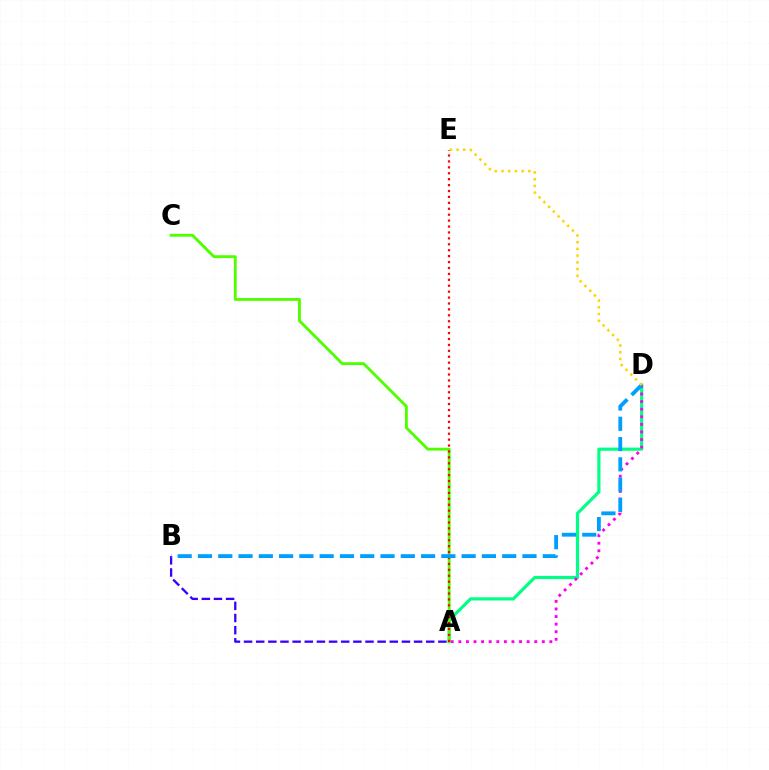{('A', 'D'): [{'color': '#00ff86', 'line_style': 'solid', 'thickness': 2.28}, {'color': '#ff00ed', 'line_style': 'dotted', 'thickness': 2.06}], ('A', 'C'): [{'color': '#4fff00', 'line_style': 'solid', 'thickness': 2.06}], ('A', 'E'): [{'color': '#ff0000', 'line_style': 'dotted', 'thickness': 1.61}], ('A', 'B'): [{'color': '#3700ff', 'line_style': 'dashed', 'thickness': 1.65}], ('B', 'D'): [{'color': '#009eff', 'line_style': 'dashed', 'thickness': 2.76}], ('D', 'E'): [{'color': '#ffd500', 'line_style': 'dotted', 'thickness': 1.83}]}